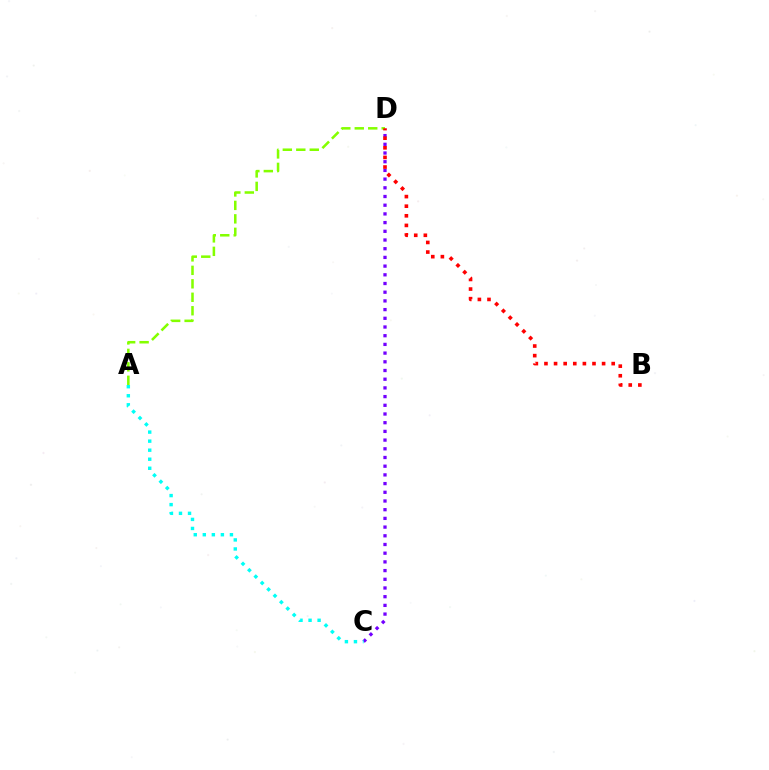{('C', 'D'): [{'color': '#7200ff', 'line_style': 'dotted', 'thickness': 2.36}], ('A', 'D'): [{'color': '#84ff00', 'line_style': 'dashed', 'thickness': 1.83}], ('A', 'C'): [{'color': '#00fff6', 'line_style': 'dotted', 'thickness': 2.46}], ('B', 'D'): [{'color': '#ff0000', 'line_style': 'dotted', 'thickness': 2.61}]}